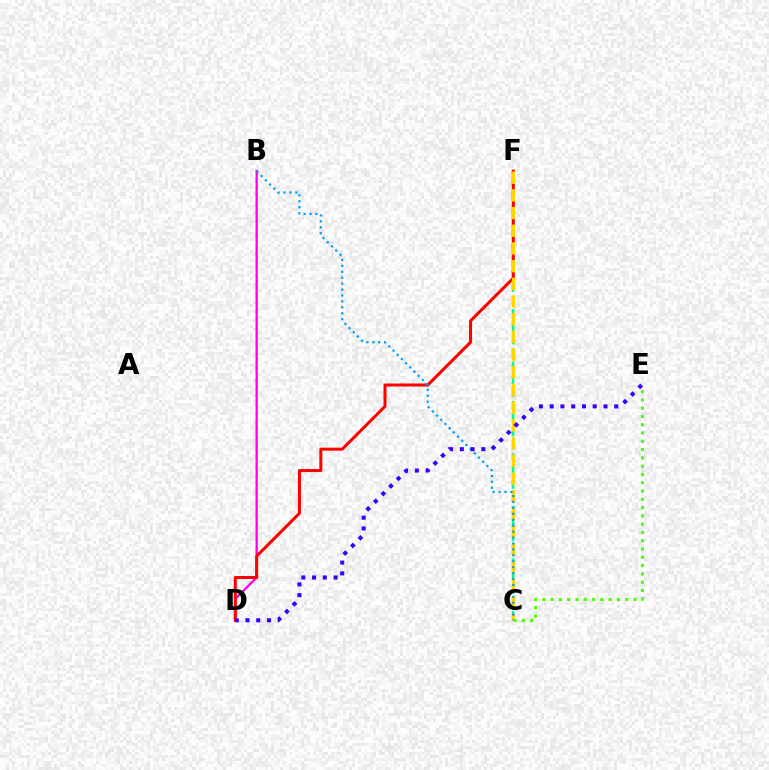{('B', 'D'): [{'color': '#ff00ed', 'line_style': 'solid', 'thickness': 1.67}], ('C', 'E'): [{'color': '#4fff00', 'line_style': 'dotted', 'thickness': 2.25}], ('C', 'F'): [{'color': '#00ff86', 'line_style': 'dashed', 'thickness': 1.78}, {'color': '#ffd500', 'line_style': 'dashed', 'thickness': 2.4}], ('D', 'F'): [{'color': '#ff0000', 'line_style': 'solid', 'thickness': 2.17}], ('B', 'C'): [{'color': '#009eff', 'line_style': 'dotted', 'thickness': 1.61}], ('D', 'E'): [{'color': '#3700ff', 'line_style': 'dotted', 'thickness': 2.92}]}